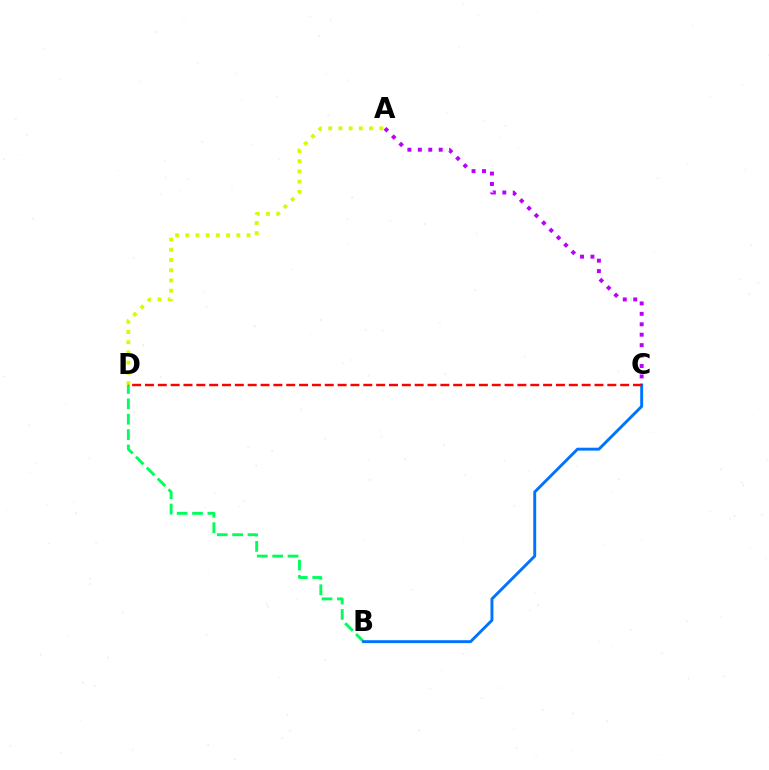{('B', 'D'): [{'color': '#00ff5c', 'line_style': 'dashed', 'thickness': 2.09}], ('B', 'C'): [{'color': '#0074ff', 'line_style': 'solid', 'thickness': 2.1}], ('A', 'C'): [{'color': '#b900ff', 'line_style': 'dotted', 'thickness': 2.83}], ('A', 'D'): [{'color': '#d1ff00', 'line_style': 'dotted', 'thickness': 2.78}], ('C', 'D'): [{'color': '#ff0000', 'line_style': 'dashed', 'thickness': 1.74}]}